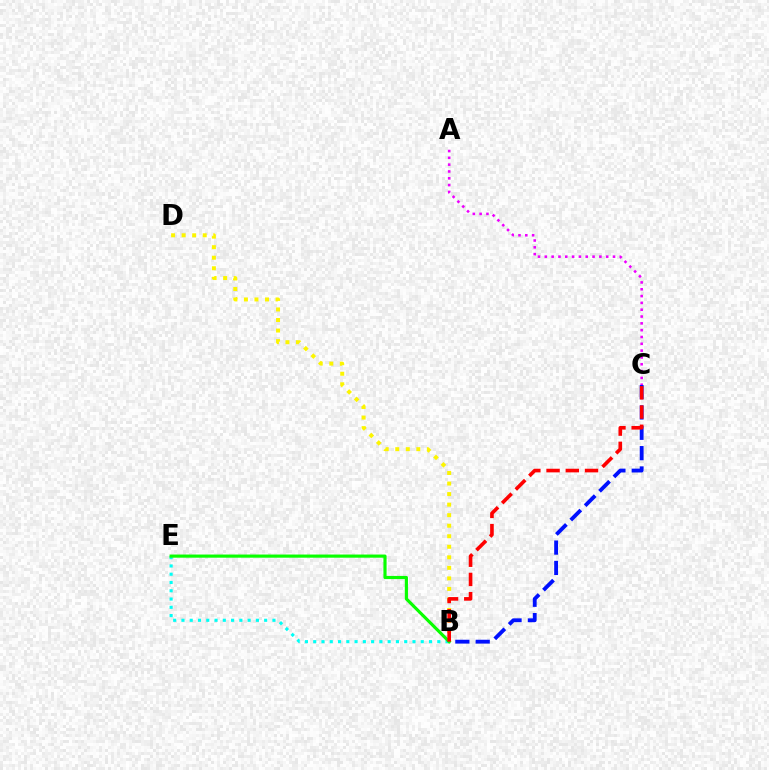{('B', 'D'): [{'color': '#fcf500', 'line_style': 'dotted', 'thickness': 2.86}], ('B', 'E'): [{'color': '#00fff6', 'line_style': 'dotted', 'thickness': 2.25}, {'color': '#08ff00', 'line_style': 'solid', 'thickness': 2.27}], ('B', 'C'): [{'color': '#0010ff', 'line_style': 'dashed', 'thickness': 2.76}, {'color': '#ff0000', 'line_style': 'dashed', 'thickness': 2.61}], ('A', 'C'): [{'color': '#ee00ff', 'line_style': 'dotted', 'thickness': 1.85}]}